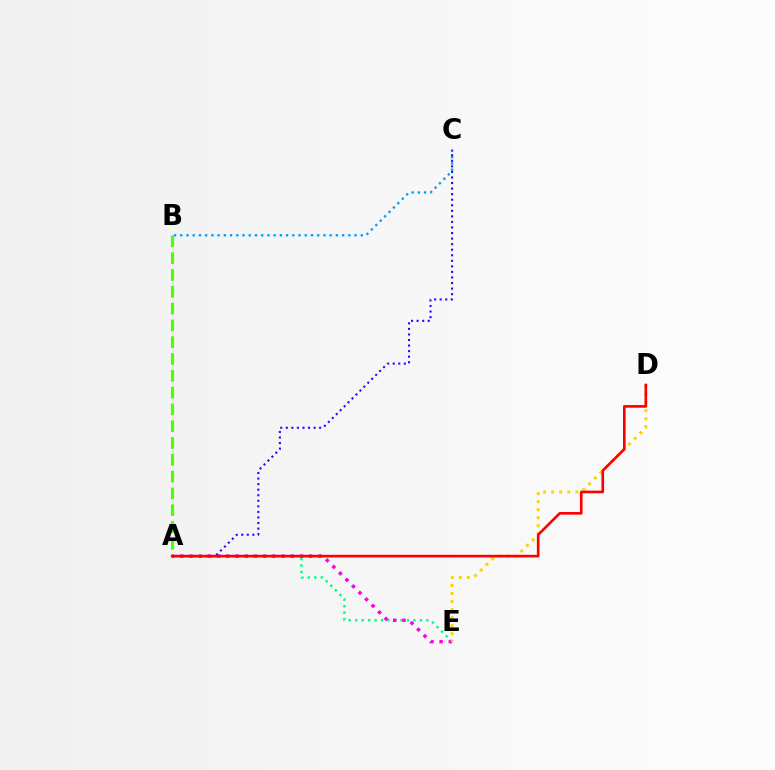{('A', 'E'): [{'color': '#00ff86', 'line_style': 'dotted', 'thickness': 1.76}, {'color': '#ff00ed', 'line_style': 'dotted', 'thickness': 2.5}], ('D', 'E'): [{'color': '#ffd500', 'line_style': 'dotted', 'thickness': 2.19}], ('B', 'C'): [{'color': '#009eff', 'line_style': 'dotted', 'thickness': 1.69}], ('A', 'B'): [{'color': '#4fff00', 'line_style': 'dashed', 'thickness': 2.28}], ('A', 'C'): [{'color': '#3700ff', 'line_style': 'dotted', 'thickness': 1.51}], ('A', 'D'): [{'color': '#ff0000', 'line_style': 'solid', 'thickness': 1.91}]}